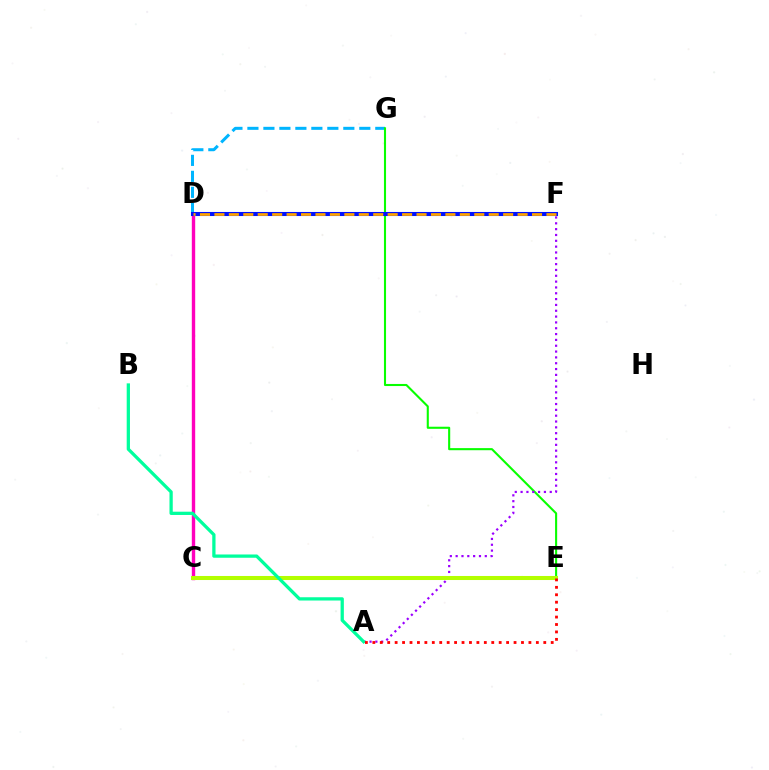{('D', 'G'): [{'color': '#00b5ff', 'line_style': 'dashed', 'thickness': 2.17}], ('E', 'G'): [{'color': '#08ff00', 'line_style': 'solid', 'thickness': 1.51}], ('A', 'F'): [{'color': '#9b00ff', 'line_style': 'dotted', 'thickness': 1.58}], ('C', 'D'): [{'color': '#ff00bd', 'line_style': 'solid', 'thickness': 2.44}], ('C', 'E'): [{'color': '#b3ff00', 'line_style': 'solid', 'thickness': 2.91}], ('D', 'F'): [{'color': '#0010ff', 'line_style': 'solid', 'thickness': 2.93}, {'color': '#ffa500', 'line_style': 'dashed', 'thickness': 1.96}], ('A', 'B'): [{'color': '#00ff9d', 'line_style': 'solid', 'thickness': 2.35}], ('A', 'E'): [{'color': '#ff0000', 'line_style': 'dotted', 'thickness': 2.02}]}